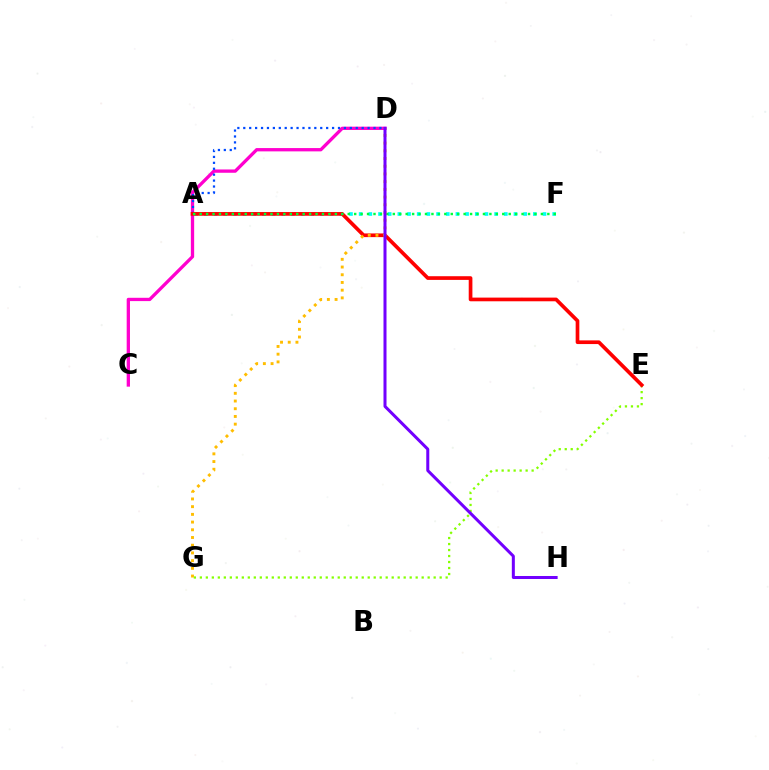{('E', 'G'): [{'color': '#84ff00', 'line_style': 'dotted', 'thickness': 1.63}], ('C', 'D'): [{'color': '#ff00cf', 'line_style': 'solid', 'thickness': 2.38}], ('A', 'F'): [{'color': '#00fff6', 'line_style': 'dotted', 'thickness': 2.63}, {'color': '#00ff39', 'line_style': 'dotted', 'thickness': 1.75}], ('A', 'D'): [{'color': '#004bff', 'line_style': 'dotted', 'thickness': 1.61}], ('A', 'E'): [{'color': '#ff0000', 'line_style': 'solid', 'thickness': 2.65}], ('D', 'G'): [{'color': '#ffbd00', 'line_style': 'dotted', 'thickness': 2.09}], ('D', 'H'): [{'color': '#7200ff', 'line_style': 'solid', 'thickness': 2.17}]}